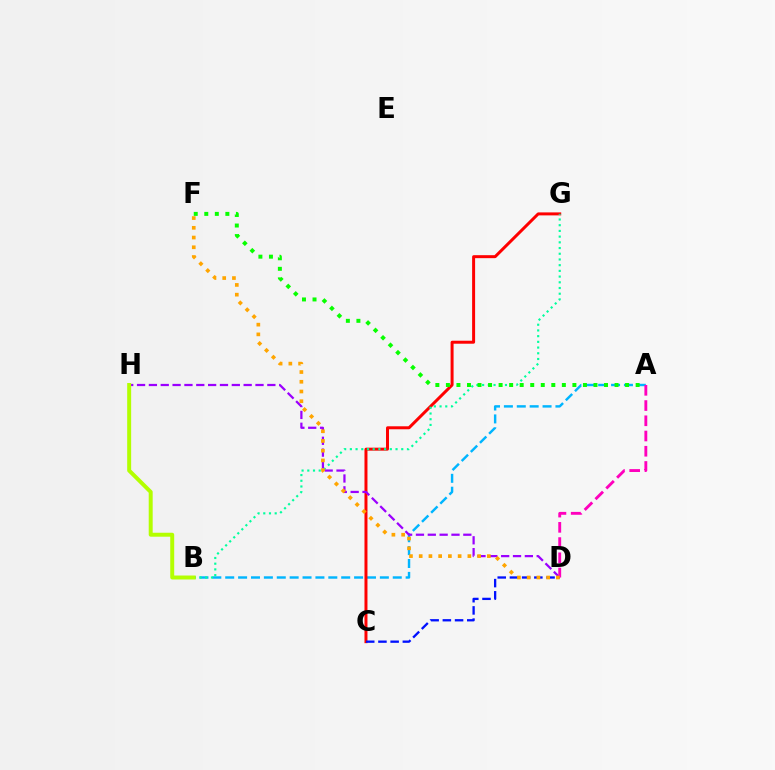{('A', 'B'): [{'color': '#00b5ff', 'line_style': 'dashed', 'thickness': 1.75}], ('C', 'G'): [{'color': '#ff0000', 'line_style': 'solid', 'thickness': 2.15}], ('B', 'G'): [{'color': '#00ff9d', 'line_style': 'dotted', 'thickness': 1.55}], ('A', 'F'): [{'color': '#08ff00', 'line_style': 'dotted', 'thickness': 2.86}], ('D', 'H'): [{'color': '#9b00ff', 'line_style': 'dashed', 'thickness': 1.61}], ('C', 'D'): [{'color': '#0010ff', 'line_style': 'dashed', 'thickness': 1.66}], ('B', 'H'): [{'color': '#b3ff00', 'line_style': 'solid', 'thickness': 2.85}], ('A', 'D'): [{'color': '#ff00bd', 'line_style': 'dashed', 'thickness': 2.07}], ('D', 'F'): [{'color': '#ffa500', 'line_style': 'dotted', 'thickness': 2.64}]}